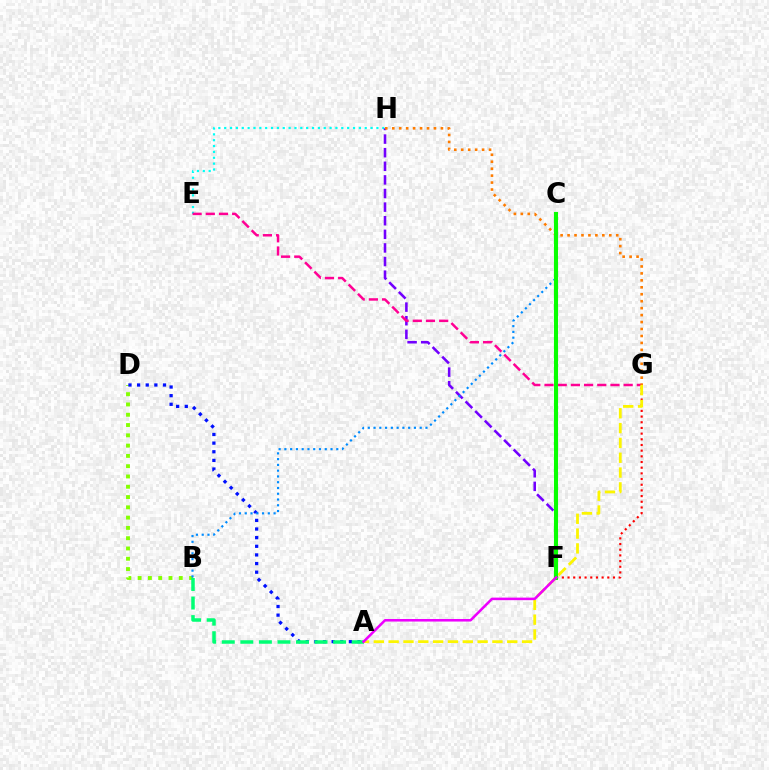{('E', 'H'): [{'color': '#00fff6', 'line_style': 'dotted', 'thickness': 1.59}], ('B', 'D'): [{'color': '#84ff00', 'line_style': 'dotted', 'thickness': 2.79}], ('F', 'G'): [{'color': '#ff0000', 'line_style': 'dotted', 'thickness': 1.54}], ('A', 'D'): [{'color': '#0010ff', 'line_style': 'dotted', 'thickness': 2.35}], ('F', 'H'): [{'color': '#7200ff', 'line_style': 'dashed', 'thickness': 1.85}], ('E', 'G'): [{'color': '#ff0094', 'line_style': 'dashed', 'thickness': 1.79}], ('G', 'H'): [{'color': '#ff7c00', 'line_style': 'dotted', 'thickness': 1.89}], ('B', 'C'): [{'color': '#008cff', 'line_style': 'dotted', 'thickness': 1.57}], ('A', 'B'): [{'color': '#00ff74', 'line_style': 'dashed', 'thickness': 2.52}], ('A', 'G'): [{'color': '#fcf500', 'line_style': 'dashed', 'thickness': 2.01}], ('C', 'F'): [{'color': '#08ff00', 'line_style': 'solid', 'thickness': 2.94}], ('A', 'F'): [{'color': '#ee00ff', 'line_style': 'solid', 'thickness': 1.83}]}